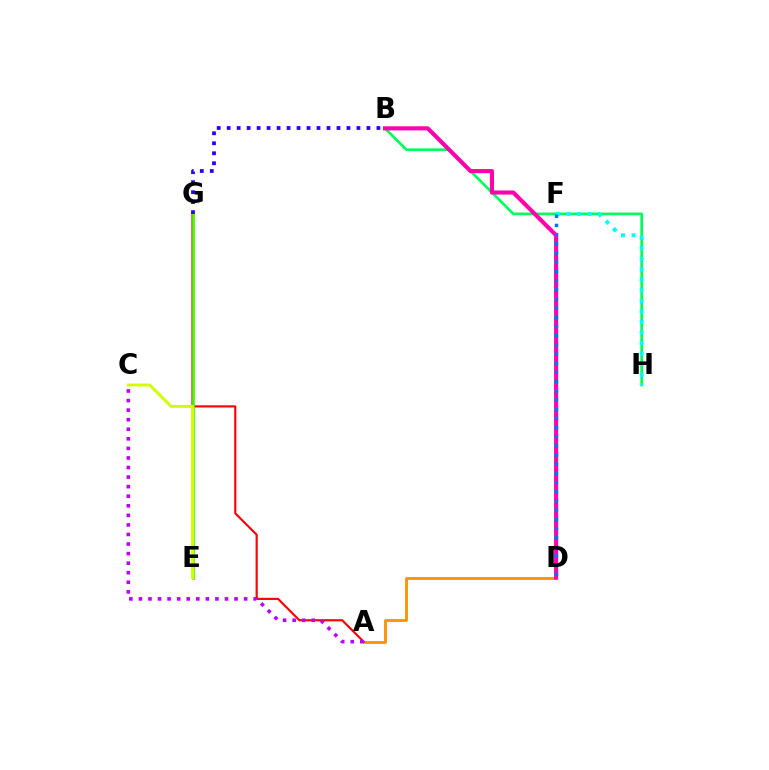{('A', 'D'): [{'color': '#ff9400', 'line_style': 'solid', 'thickness': 2.07}], ('A', 'G'): [{'color': '#ff0000', 'line_style': 'solid', 'thickness': 1.56}], ('B', 'H'): [{'color': '#00ff5c', 'line_style': 'solid', 'thickness': 1.95}], ('F', 'H'): [{'color': '#00fff6', 'line_style': 'dotted', 'thickness': 2.86}], ('E', 'G'): [{'color': '#3dff00', 'line_style': 'solid', 'thickness': 1.93}], ('B', 'D'): [{'color': '#ff00ac', 'line_style': 'solid', 'thickness': 2.96}], ('A', 'C'): [{'color': '#b900ff', 'line_style': 'dotted', 'thickness': 2.6}], ('C', 'E'): [{'color': '#d1ff00', 'line_style': 'solid', 'thickness': 2.13}], ('D', 'F'): [{'color': '#0074ff', 'line_style': 'dotted', 'thickness': 2.5}], ('B', 'G'): [{'color': '#2500ff', 'line_style': 'dotted', 'thickness': 2.71}]}